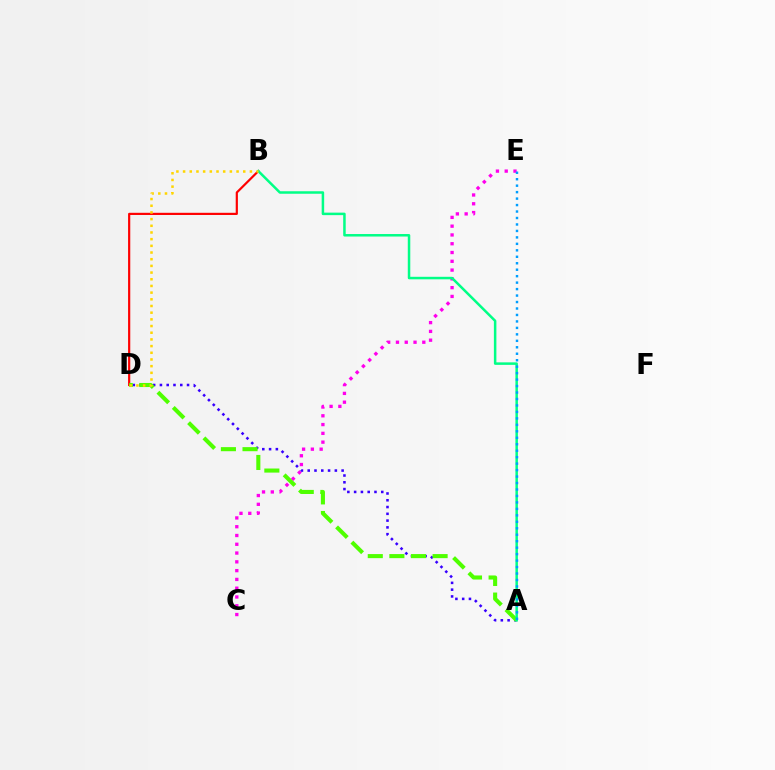{('A', 'D'): [{'color': '#3700ff', 'line_style': 'dotted', 'thickness': 1.84}, {'color': '#4fff00', 'line_style': 'dashed', 'thickness': 2.94}], ('C', 'E'): [{'color': '#ff00ed', 'line_style': 'dotted', 'thickness': 2.39}], ('B', 'D'): [{'color': '#ff0000', 'line_style': 'solid', 'thickness': 1.57}, {'color': '#ffd500', 'line_style': 'dotted', 'thickness': 1.82}], ('A', 'B'): [{'color': '#00ff86', 'line_style': 'solid', 'thickness': 1.8}], ('A', 'E'): [{'color': '#009eff', 'line_style': 'dotted', 'thickness': 1.76}]}